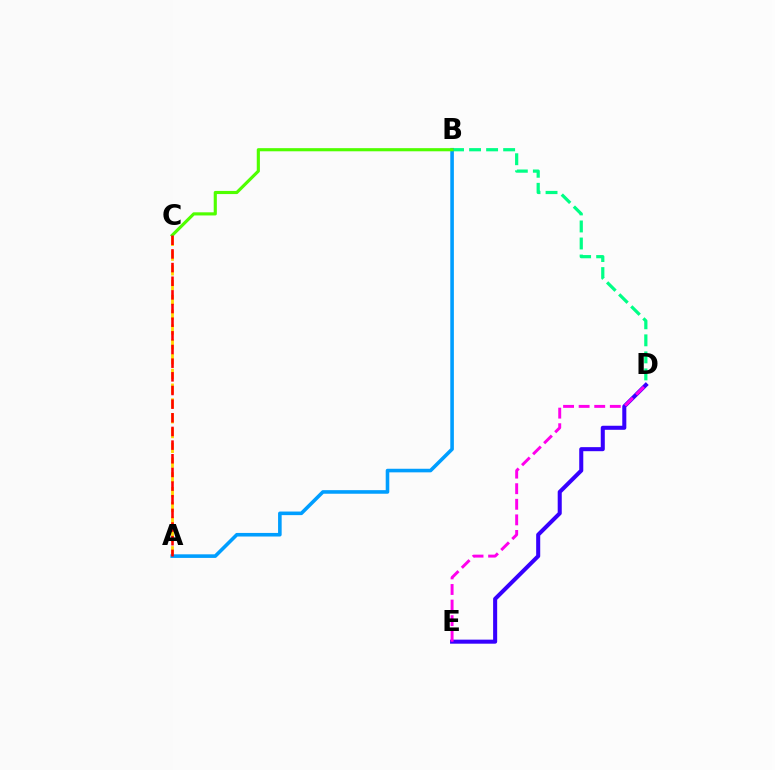{('D', 'E'): [{'color': '#3700ff', 'line_style': 'solid', 'thickness': 2.91}, {'color': '#ff00ed', 'line_style': 'dashed', 'thickness': 2.12}], ('A', 'C'): [{'color': '#ffd500', 'line_style': 'dashed', 'thickness': 2.01}, {'color': '#ff0000', 'line_style': 'dashed', 'thickness': 1.86}], ('B', 'D'): [{'color': '#00ff86', 'line_style': 'dashed', 'thickness': 2.31}], ('A', 'B'): [{'color': '#009eff', 'line_style': 'solid', 'thickness': 2.58}], ('B', 'C'): [{'color': '#4fff00', 'line_style': 'solid', 'thickness': 2.26}]}